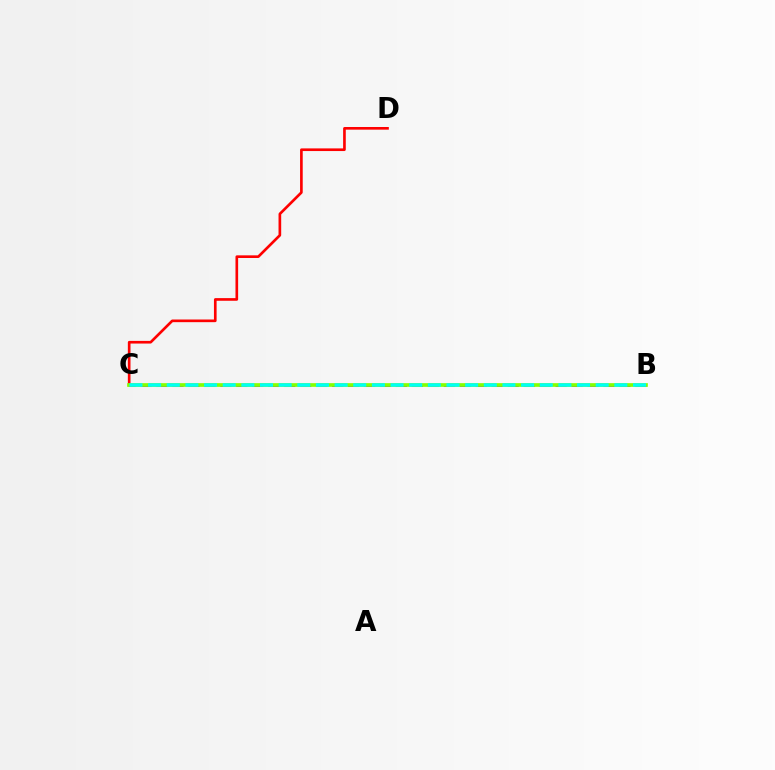{('B', 'C'): [{'color': '#7200ff', 'line_style': 'dashed', 'thickness': 2.17}, {'color': '#84ff00', 'line_style': 'solid', 'thickness': 2.65}, {'color': '#00fff6', 'line_style': 'dashed', 'thickness': 2.53}], ('C', 'D'): [{'color': '#ff0000', 'line_style': 'solid', 'thickness': 1.91}]}